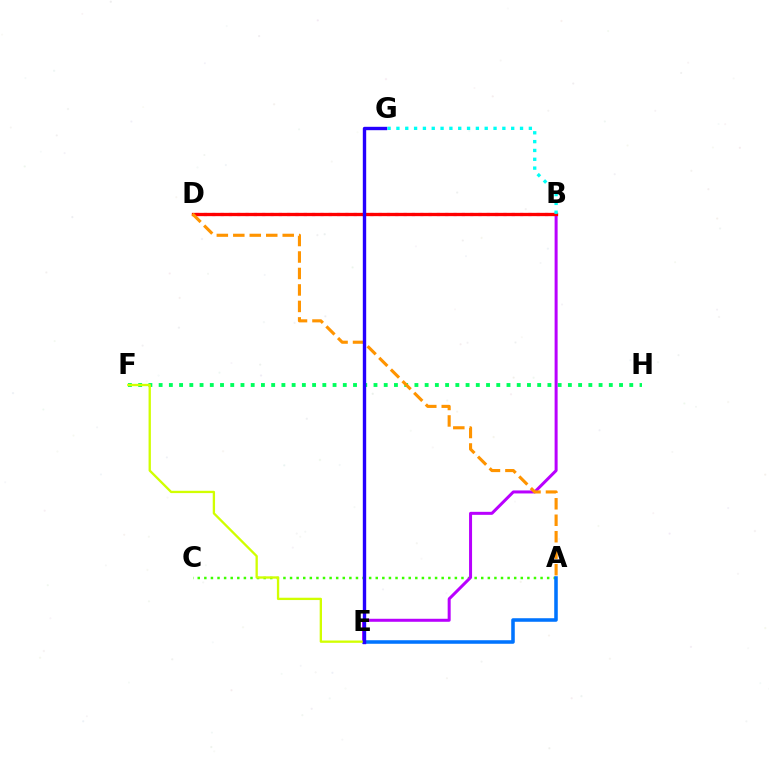{('A', 'C'): [{'color': '#3dff00', 'line_style': 'dotted', 'thickness': 1.79}], ('A', 'E'): [{'color': '#0074ff', 'line_style': 'solid', 'thickness': 2.55}], ('B', 'D'): [{'color': '#ff00ac', 'line_style': 'dotted', 'thickness': 2.26}, {'color': '#ff0000', 'line_style': 'solid', 'thickness': 2.37}], ('F', 'H'): [{'color': '#00ff5c', 'line_style': 'dotted', 'thickness': 2.78}], ('B', 'E'): [{'color': '#b900ff', 'line_style': 'solid', 'thickness': 2.16}], ('E', 'F'): [{'color': '#d1ff00', 'line_style': 'solid', 'thickness': 1.67}], ('A', 'D'): [{'color': '#ff9400', 'line_style': 'dashed', 'thickness': 2.24}], ('B', 'G'): [{'color': '#00fff6', 'line_style': 'dotted', 'thickness': 2.4}], ('E', 'G'): [{'color': '#2500ff', 'line_style': 'solid', 'thickness': 2.43}]}